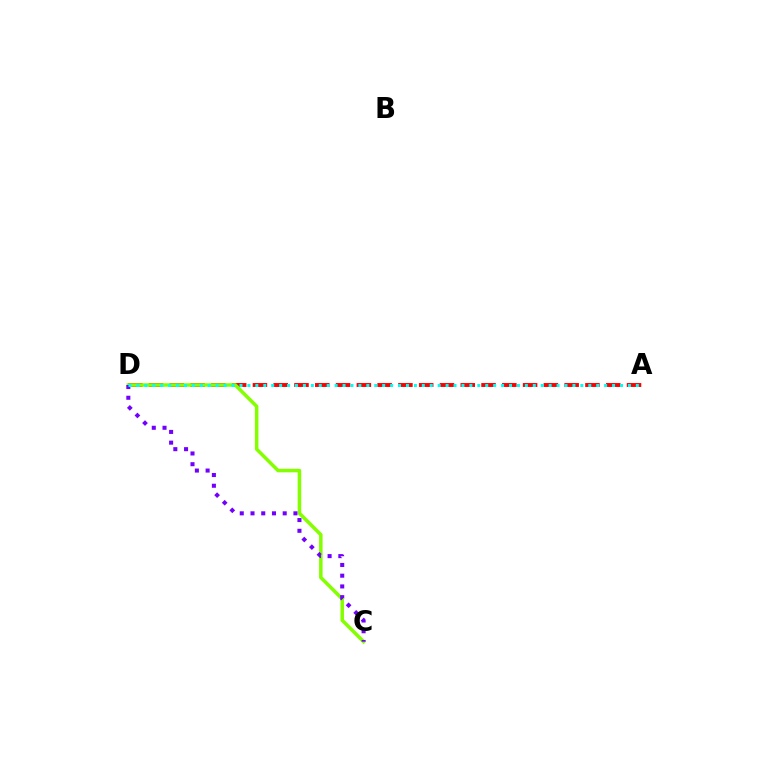{('A', 'D'): [{'color': '#ff0000', 'line_style': 'dashed', 'thickness': 2.82}, {'color': '#00fff6', 'line_style': 'dotted', 'thickness': 2.15}], ('C', 'D'): [{'color': '#84ff00', 'line_style': 'solid', 'thickness': 2.53}, {'color': '#7200ff', 'line_style': 'dotted', 'thickness': 2.92}]}